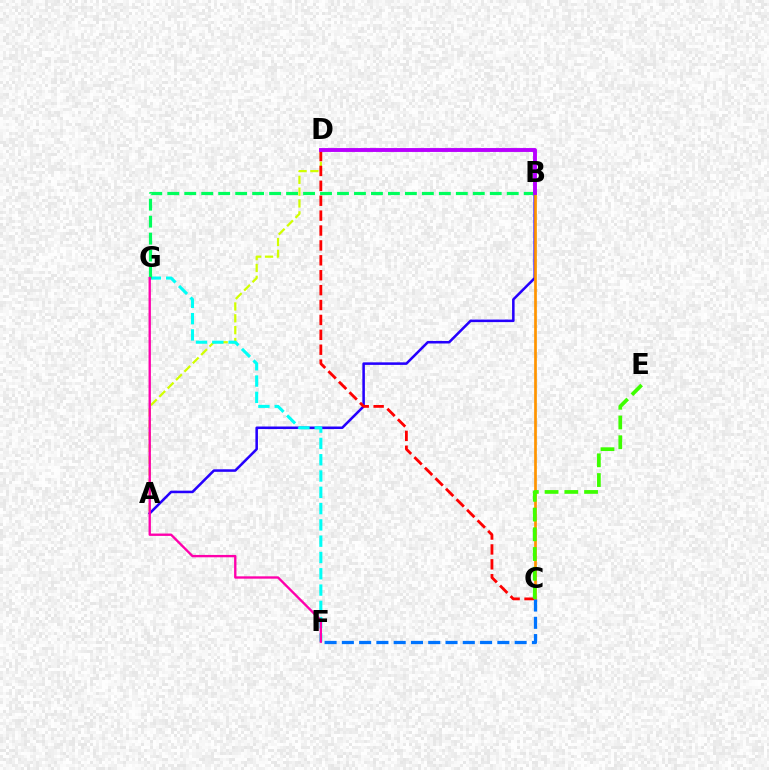{('A', 'D'): [{'color': '#d1ff00', 'line_style': 'dashed', 'thickness': 1.61}], ('A', 'B'): [{'color': '#2500ff', 'line_style': 'solid', 'thickness': 1.83}], ('F', 'G'): [{'color': '#00fff6', 'line_style': 'dashed', 'thickness': 2.21}, {'color': '#ff00ac', 'line_style': 'solid', 'thickness': 1.7}], ('C', 'D'): [{'color': '#ff0000', 'line_style': 'dashed', 'thickness': 2.02}], ('B', 'C'): [{'color': '#ff9400', 'line_style': 'solid', 'thickness': 1.95}], ('B', 'G'): [{'color': '#00ff5c', 'line_style': 'dashed', 'thickness': 2.31}], ('C', 'F'): [{'color': '#0074ff', 'line_style': 'dashed', 'thickness': 2.35}], ('C', 'E'): [{'color': '#3dff00', 'line_style': 'dashed', 'thickness': 2.68}], ('B', 'D'): [{'color': '#b900ff', 'line_style': 'solid', 'thickness': 2.8}]}